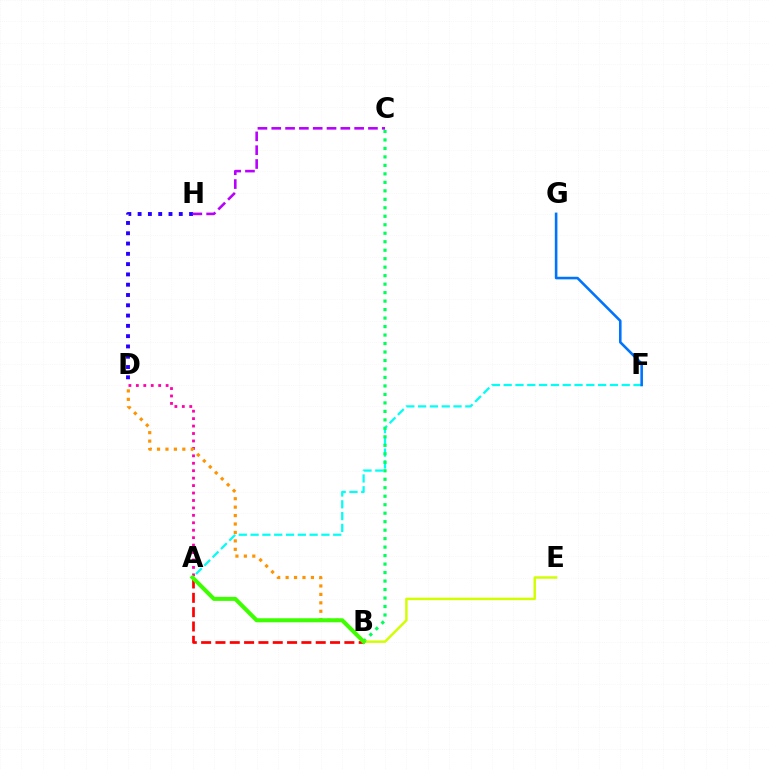{('A', 'B'): [{'color': '#ff0000', 'line_style': 'dashed', 'thickness': 1.95}, {'color': '#3dff00', 'line_style': 'solid', 'thickness': 2.91}], ('A', 'F'): [{'color': '#00fff6', 'line_style': 'dashed', 'thickness': 1.6}], ('B', 'C'): [{'color': '#00ff5c', 'line_style': 'dotted', 'thickness': 2.3}], ('D', 'H'): [{'color': '#2500ff', 'line_style': 'dotted', 'thickness': 2.8}], ('A', 'D'): [{'color': '#ff00ac', 'line_style': 'dotted', 'thickness': 2.02}], ('B', 'E'): [{'color': '#d1ff00', 'line_style': 'solid', 'thickness': 1.76}], ('B', 'D'): [{'color': '#ff9400', 'line_style': 'dotted', 'thickness': 2.29}], ('C', 'H'): [{'color': '#b900ff', 'line_style': 'dashed', 'thickness': 1.88}], ('F', 'G'): [{'color': '#0074ff', 'line_style': 'solid', 'thickness': 1.87}]}